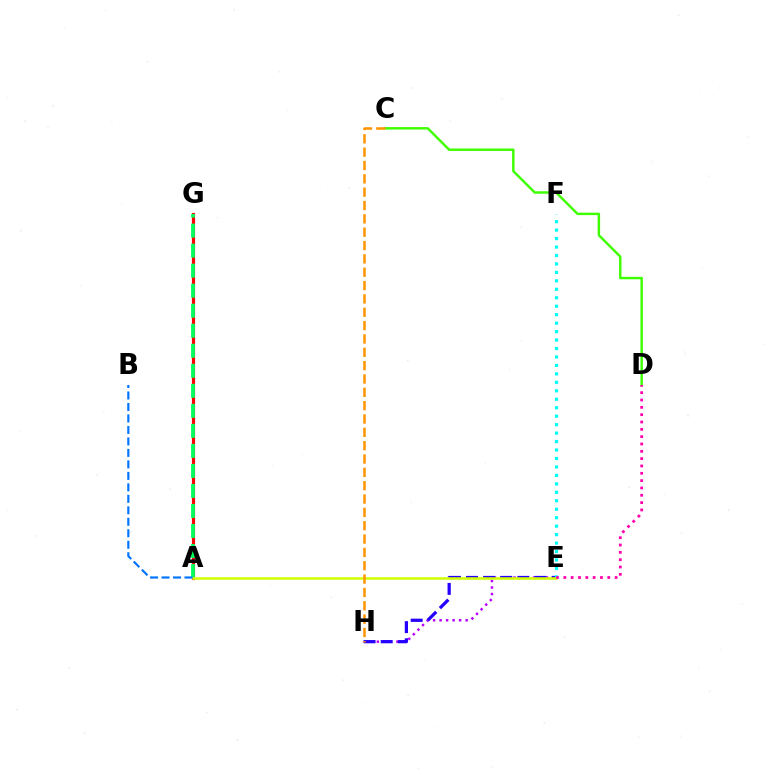{('E', 'H'): [{'color': '#b900ff', 'line_style': 'dotted', 'thickness': 1.77}, {'color': '#2500ff', 'line_style': 'dashed', 'thickness': 2.33}], ('A', 'G'): [{'color': '#ff0000', 'line_style': 'solid', 'thickness': 2.27}, {'color': '#00ff5c', 'line_style': 'dashed', 'thickness': 2.72}], ('C', 'D'): [{'color': '#3dff00', 'line_style': 'solid', 'thickness': 1.75}], ('E', 'F'): [{'color': '#00fff6', 'line_style': 'dotted', 'thickness': 2.3}], ('A', 'E'): [{'color': '#d1ff00', 'line_style': 'solid', 'thickness': 1.83}], ('A', 'B'): [{'color': '#0074ff', 'line_style': 'dashed', 'thickness': 1.56}], ('D', 'E'): [{'color': '#ff00ac', 'line_style': 'dotted', 'thickness': 1.99}], ('C', 'H'): [{'color': '#ff9400', 'line_style': 'dashed', 'thickness': 1.81}]}